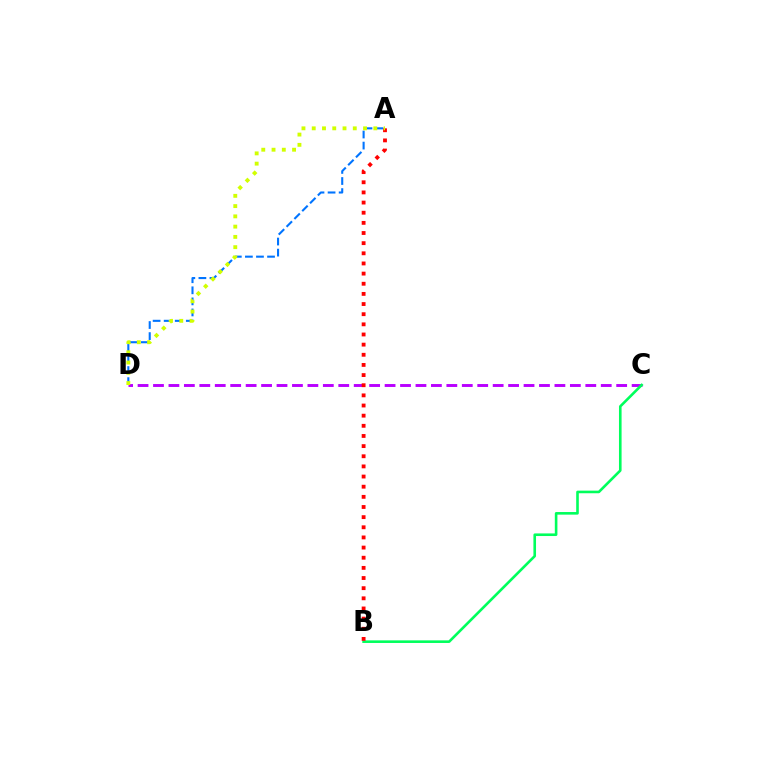{('A', 'D'): [{'color': '#0074ff', 'line_style': 'dashed', 'thickness': 1.5}, {'color': '#d1ff00', 'line_style': 'dotted', 'thickness': 2.79}], ('C', 'D'): [{'color': '#b900ff', 'line_style': 'dashed', 'thickness': 2.1}], ('B', 'C'): [{'color': '#00ff5c', 'line_style': 'solid', 'thickness': 1.88}], ('A', 'B'): [{'color': '#ff0000', 'line_style': 'dotted', 'thickness': 2.76}]}